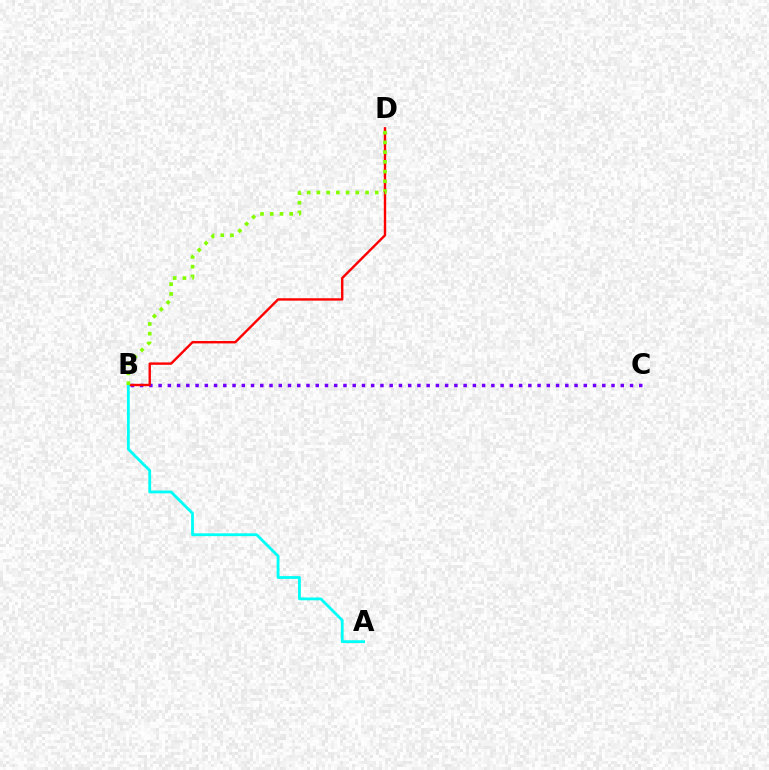{('B', 'C'): [{'color': '#7200ff', 'line_style': 'dotted', 'thickness': 2.51}], ('B', 'D'): [{'color': '#ff0000', 'line_style': 'solid', 'thickness': 1.72}, {'color': '#84ff00', 'line_style': 'dotted', 'thickness': 2.64}], ('A', 'B'): [{'color': '#00fff6', 'line_style': 'solid', 'thickness': 2.02}]}